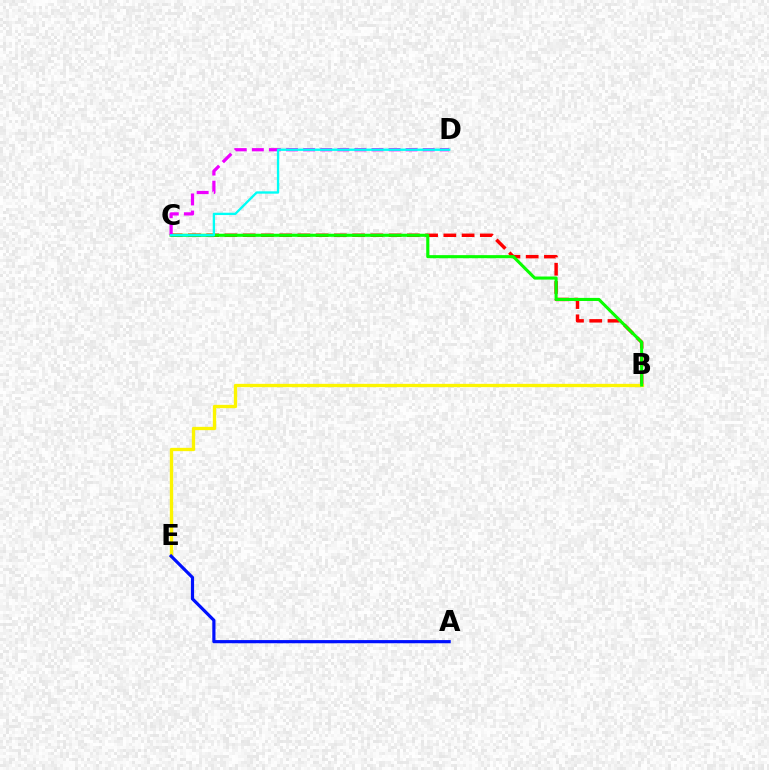{('B', 'C'): [{'color': '#ff0000', 'line_style': 'dashed', 'thickness': 2.48}, {'color': '#08ff00', 'line_style': 'solid', 'thickness': 2.22}], ('B', 'E'): [{'color': '#fcf500', 'line_style': 'solid', 'thickness': 2.38}], ('C', 'D'): [{'color': '#ee00ff', 'line_style': 'dashed', 'thickness': 2.32}, {'color': '#00fff6', 'line_style': 'solid', 'thickness': 1.68}], ('A', 'E'): [{'color': '#0010ff', 'line_style': 'solid', 'thickness': 2.29}]}